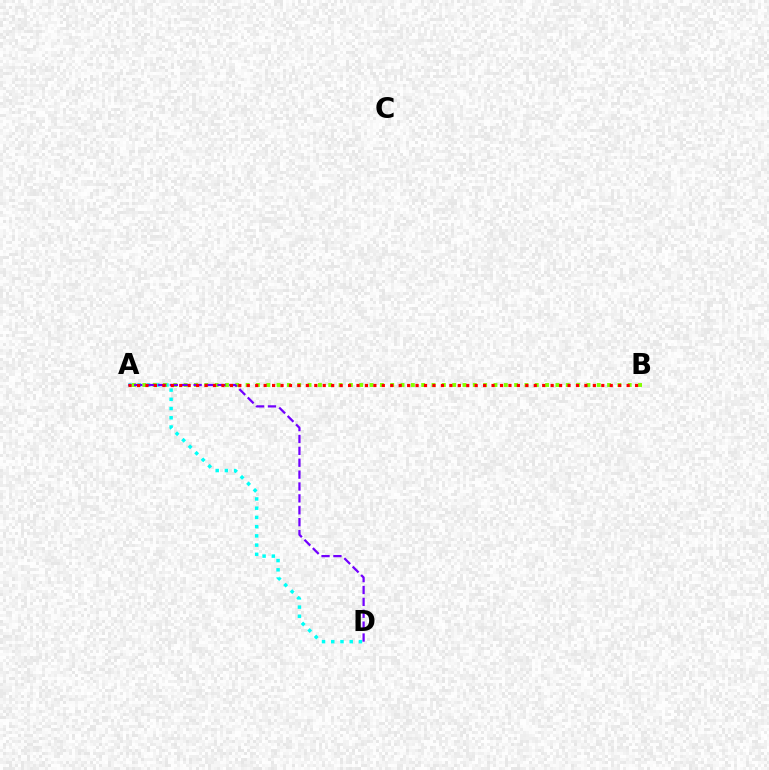{('A', 'D'): [{'color': '#00fff6', 'line_style': 'dotted', 'thickness': 2.51}, {'color': '#7200ff', 'line_style': 'dashed', 'thickness': 1.61}], ('A', 'B'): [{'color': '#84ff00', 'line_style': 'dotted', 'thickness': 2.81}, {'color': '#ff0000', 'line_style': 'dotted', 'thickness': 2.29}]}